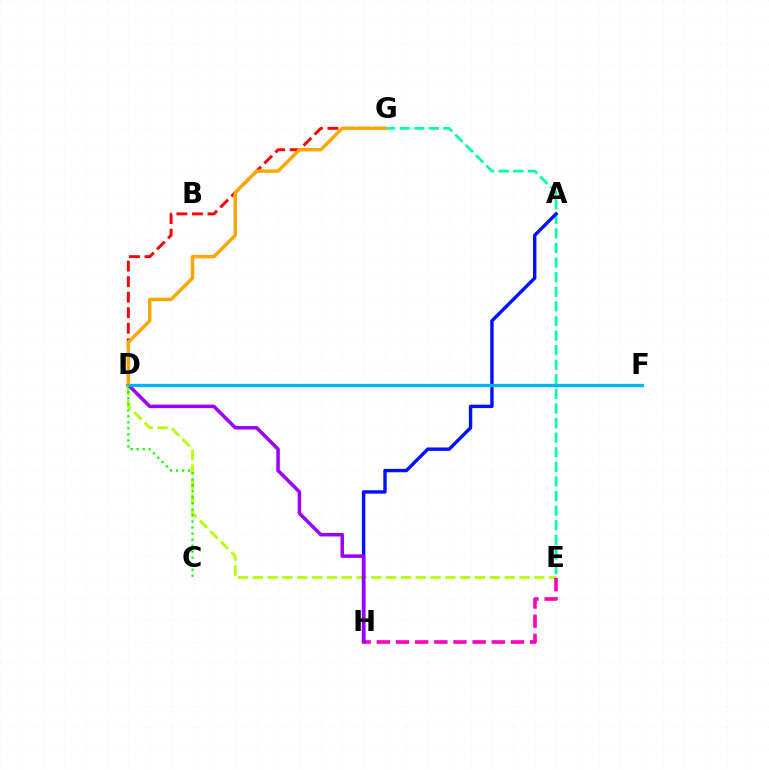{('D', 'E'): [{'color': '#b3ff00', 'line_style': 'dashed', 'thickness': 2.01}], ('E', 'H'): [{'color': '#ff00bd', 'line_style': 'dashed', 'thickness': 2.6}], ('D', 'G'): [{'color': '#ff0000', 'line_style': 'dashed', 'thickness': 2.11}, {'color': '#ffa500', 'line_style': 'solid', 'thickness': 2.48}], ('E', 'G'): [{'color': '#00ff9d', 'line_style': 'dashed', 'thickness': 1.98}], ('A', 'H'): [{'color': '#0010ff', 'line_style': 'solid', 'thickness': 2.44}], ('D', 'H'): [{'color': '#9b00ff', 'line_style': 'solid', 'thickness': 2.52}], ('D', 'F'): [{'color': '#00b5ff', 'line_style': 'solid', 'thickness': 2.4}], ('C', 'D'): [{'color': '#08ff00', 'line_style': 'dotted', 'thickness': 1.64}]}